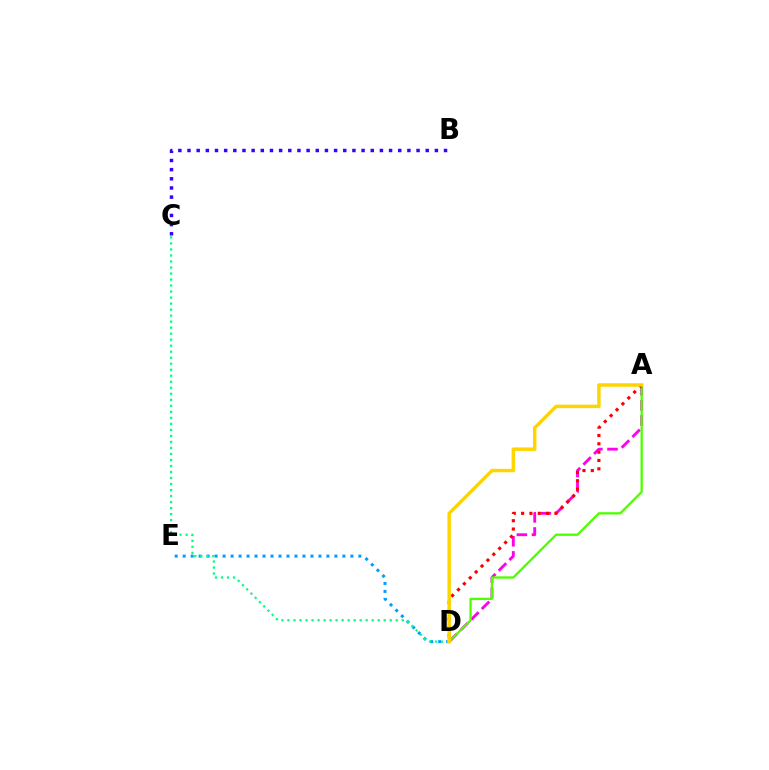{('D', 'E'): [{'color': '#009eff', 'line_style': 'dotted', 'thickness': 2.17}], ('A', 'D'): [{'color': '#ff00ed', 'line_style': 'dashed', 'thickness': 2.05}, {'color': '#4fff00', 'line_style': 'solid', 'thickness': 1.66}, {'color': '#ff0000', 'line_style': 'dotted', 'thickness': 2.26}, {'color': '#ffd500', 'line_style': 'solid', 'thickness': 2.5}], ('B', 'C'): [{'color': '#3700ff', 'line_style': 'dotted', 'thickness': 2.49}], ('C', 'D'): [{'color': '#00ff86', 'line_style': 'dotted', 'thickness': 1.63}]}